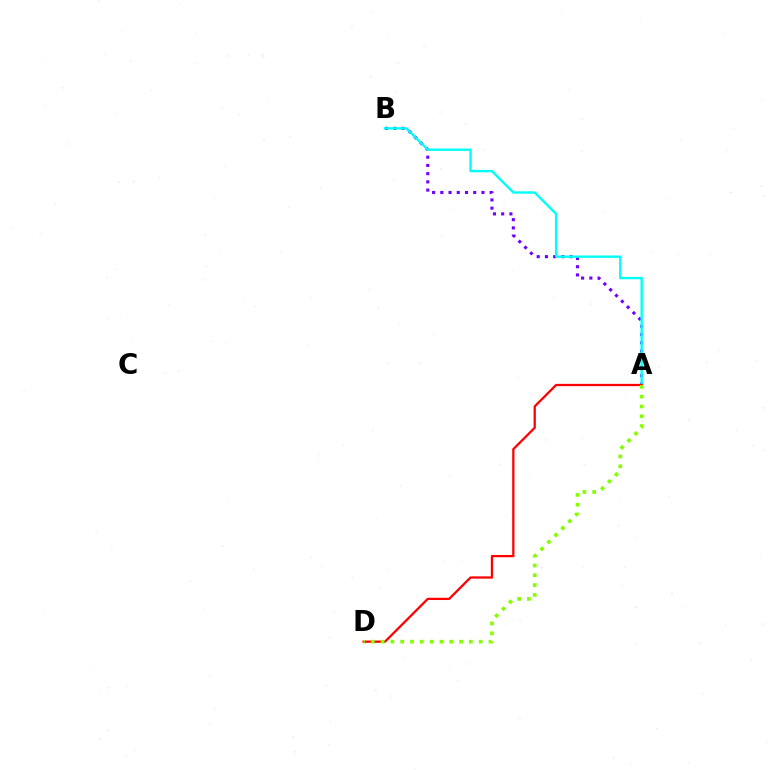{('A', 'B'): [{'color': '#7200ff', 'line_style': 'dotted', 'thickness': 2.23}, {'color': '#00fff6', 'line_style': 'solid', 'thickness': 1.72}], ('A', 'D'): [{'color': '#ff0000', 'line_style': 'solid', 'thickness': 1.63}, {'color': '#84ff00', 'line_style': 'dotted', 'thickness': 2.67}]}